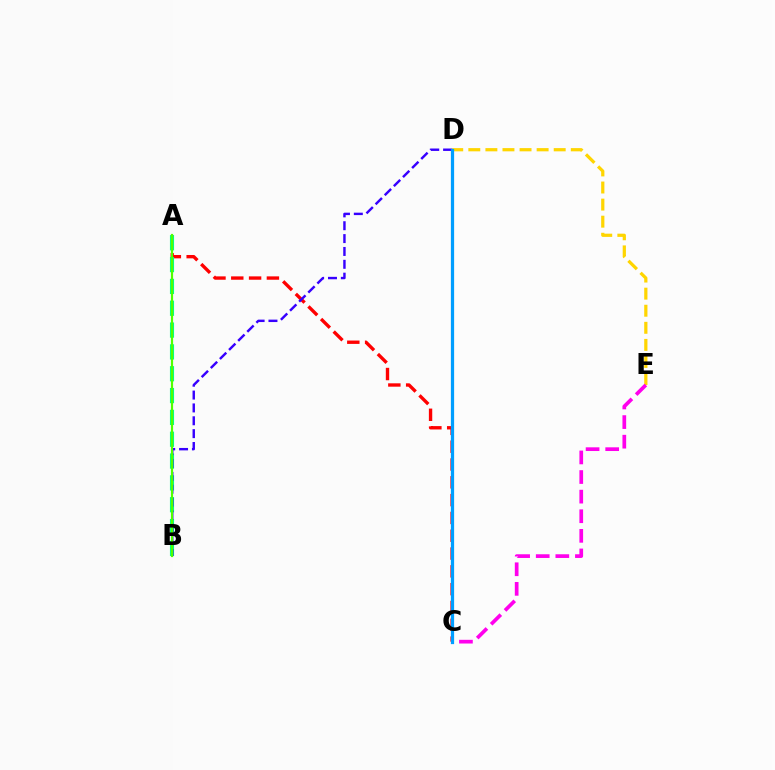{('A', 'C'): [{'color': '#ff0000', 'line_style': 'dashed', 'thickness': 2.42}], ('D', 'E'): [{'color': '#ffd500', 'line_style': 'dashed', 'thickness': 2.32}], ('C', 'E'): [{'color': '#ff00ed', 'line_style': 'dashed', 'thickness': 2.66}], ('A', 'B'): [{'color': '#00ff86', 'line_style': 'dashed', 'thickness': 2.97}, {'color': '#4fff00', 'line_style': 'solid', 'thickness': 1.57}], ('B', 'D'): [{'color': '#3700ff', 'line_style': 'dashed', 'thickness': 1.75}], ('C', 'D'): [{'color': '#009eff', 'line_style': 'solid', 'thickness': 2.33}]}